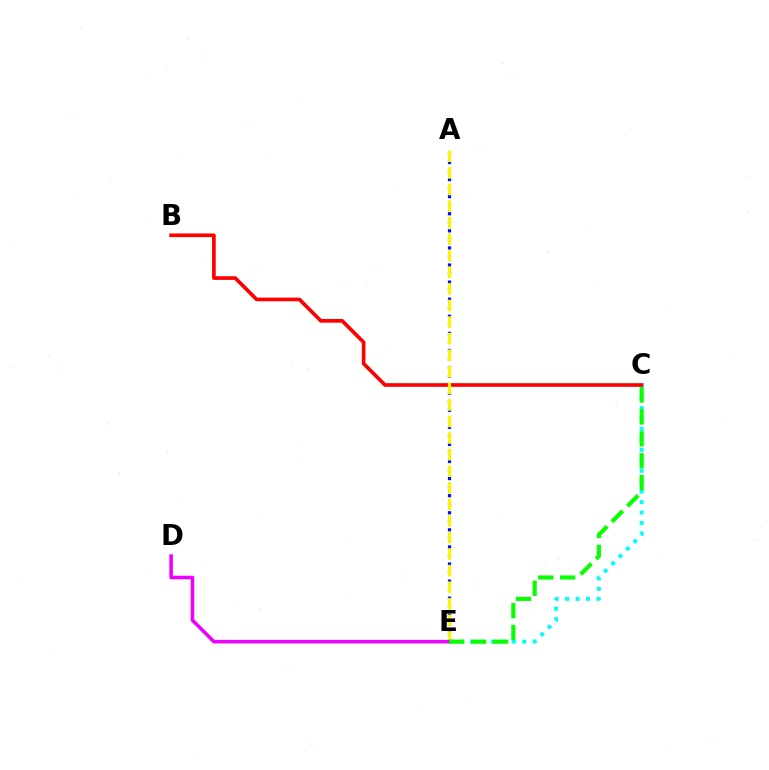{('C', 'E'): [{'color': '#00fff6', 'line_style': 'dotted', 'thickness': 2.84}, {'color': '#08ff00', 'line_style': 'dashed', 'thickness': 2.97}], ('B', 'C'): [{'color': '#ff0000', 'line_style': 'solid', 'thickness': 2.64}], ('A', 'E'): [{'color': '#0010ff', 'line_style': 'dotted', 'thickness': 2.32}, {'color': '#fcf500', 'line_style': 'dashed', 'thickness': 2.25}], ('D', 'E'): [{'color': '#ee00ff', 'line_style': 'solid', 'thickness': 2.55}]}